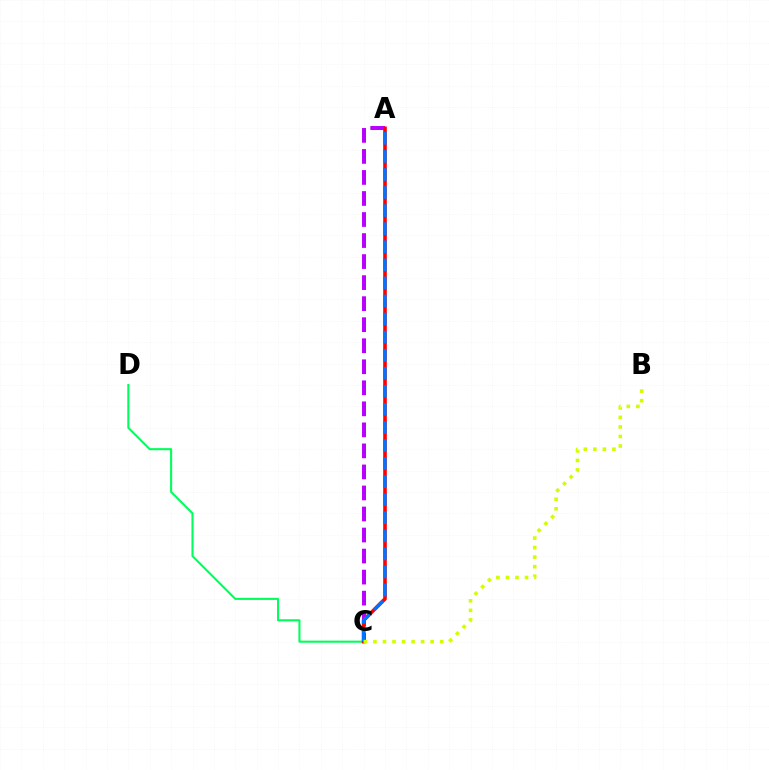{('A', 'C'): [{'color': '#b900ff', 'line_style': 'dashed', 'thickness': 2.86}, {'color': '#ff0000', 'line_style': 'solid', 'thickness': 2.6}, {'color': '#0074ff', 'line_style': 'dashed', 'thickness': 2.45}], ('C', 'D'): [{'color': '#00ff5c', 'line_style': 'solid', 'thickness': 1.5}], ('B', 'C'): [{'color': '#d1ff00', 'line_style': 'dotted', 'thickness': 2.59}]}